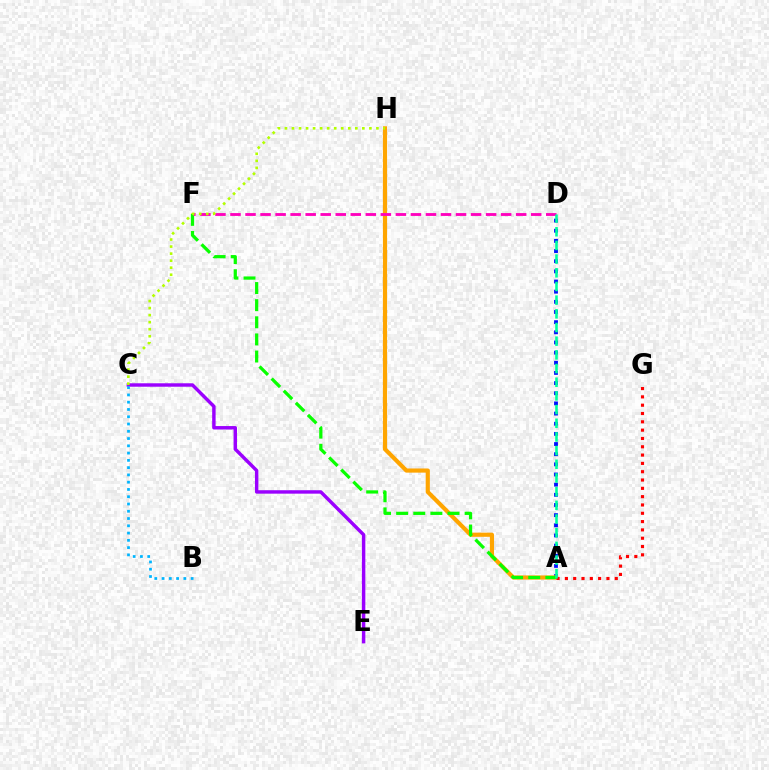{('A', 'D'): [{'color': '#0010ff', 'line_style': 'dotted', 'thickness': 2.76}, {'color': '#00ff9d', 'line_style': 'dashed', 'thickness': 1.86}], ('C', 'E'): [{'color': '#9b00ff', 'line_style': 'solid', 'thickness': 2.47}], ('A', 'H'): [{'color': '#ffa500', 'line_style': 'solid', 'thickness': 2.99}], ('A', 'G'): [{'color': '#ff0000', 'line_style': 'dotted', 'thickness': 2.26}], ('A', 'F'): [{'color': '#08ff00', 'line_style': 'dashed', 'thickness': 2.33}], ('D', 'F'): [{'color': '#ff00bd', 'line_style': 'dashed', 'thickness': 2.04}], ('C', 'H'): [{'color': '#b3ff00', 'line_style': 'dotted', 'thickness': 1.91}], ('B', 'C'): [{'color': '#00b5ff', 'line_style': 'dotted', 'thickness': 1.98}]}